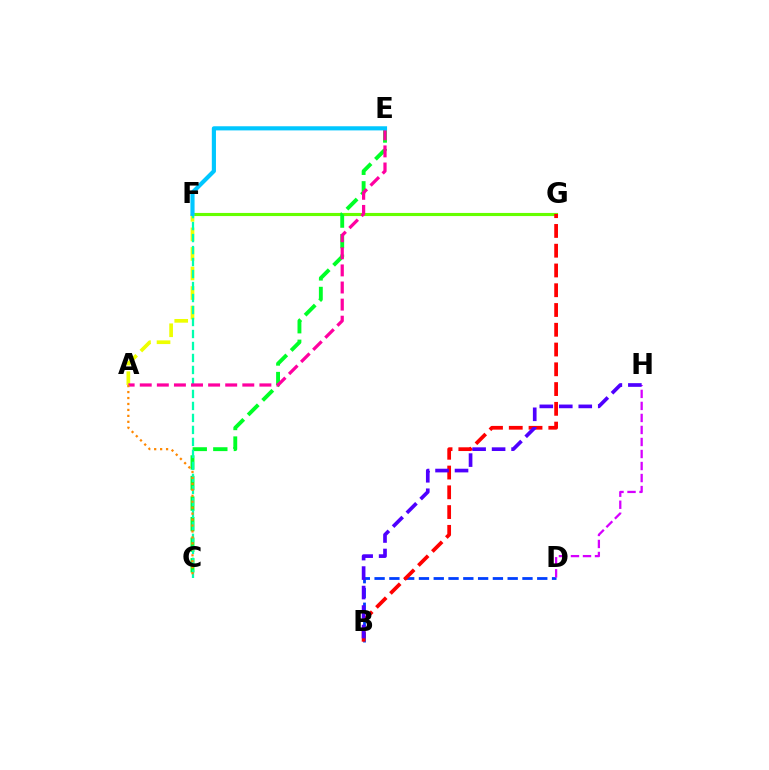{('B', 'D'): [{'color': '#003fff', 'line_style': 'dashed', 'thickness': 2.01}], ('F', 'G'): [{'color': '#66ff00', 'line_style': 'solid', 'thickness': 2.25}], ('B', 'G'): [{'color': '#ff0000', 'line_style': 'dashed', 'thickness': 2.69}], ('C', 'E'): [{'color': '#00ff27', 'line_style': 'dashed', 'thickness': 2.79}], ('D', 'H'): [{'color': '#d600ff', 'line_style': 'dashed', 'thickness': 1.63}], ('A', 'F'): [{'color': '#eeff00', 'line_style': 'dashed', 'thickness': 2.65}], ('C', 'F'): [{'color': '#00ffaf', 'line_style': 'dashed', 'thickness': 1.63}], ('B', 'H'): [{'color': '#4f00ff', 'line_style': 'dashed', 'thickness': 2.65}], ('A', 'E'): [{'color': '#ff00a0', 'line_style': 'dashed', 'thickness': 2.32}], ('A', 'C'): [{'color': '#ff8800', 'line_style': 'dotted', 'thickness': 1.62}], ('E', 'F'): [{'color': '#00c7ff', 'line_style': 'solid', 'thickness': 2.98}]}